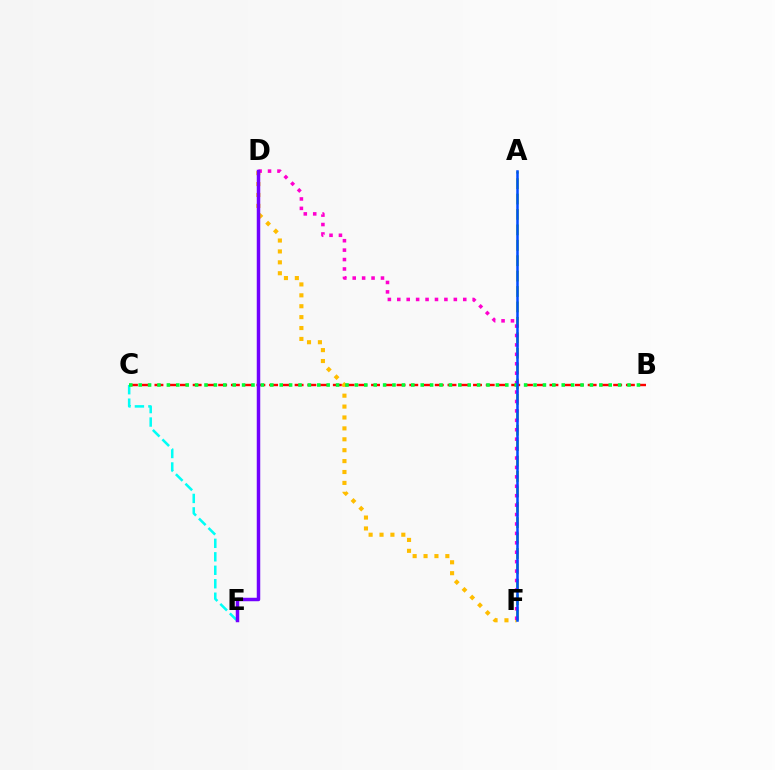{('D', 'F'): [{'color': '#ffbd00', 'line_style': 'dotted', 'thickness': 2.96}, {'color': '#ff00cf', 'line_style': 'dotted', 'thickness': 2.56}], ('A', 'F'): [{'color': '#84ff00', 'line_style': 'dashed', 'thickness': 2.09}, {'color': '#004bff', 'line_style': 'solid', 'thickness': 1.82}], ('B', 'C'): [{'color': '#ff0000', 'line_style': 'dashed', 'thickness': 1.73}, {'color': '#00ff39', 'line_style': 'dotted', 'thickness': 2.55}], ('C', 'E'): [{'color': '#00fff6', 'line_style': 'dashed', 'thickness': 1.83}], ('D', 'E'): [{'color': '#7200ff', 'line_style': 'solid', 'thickness': 2.5}]}